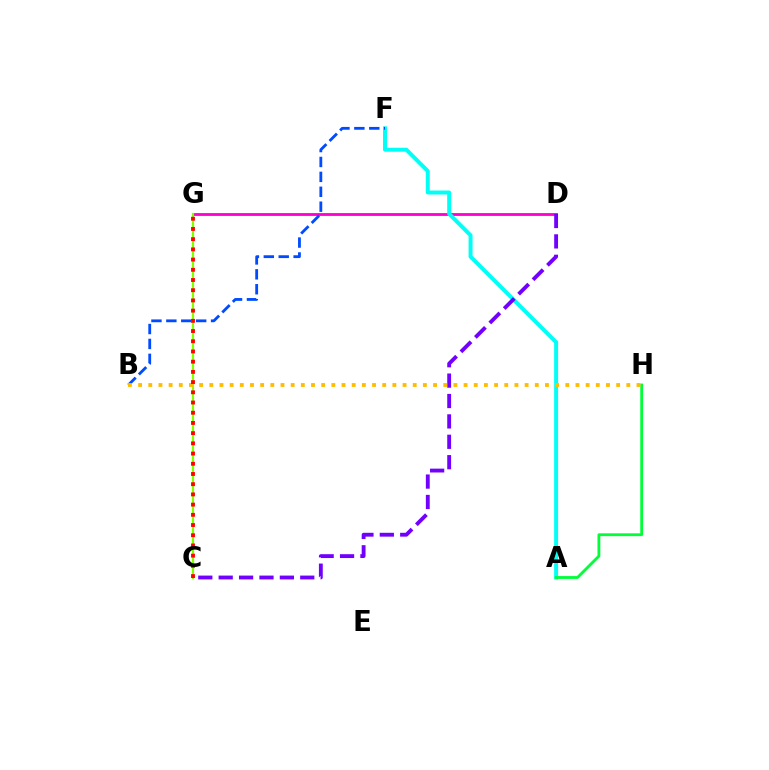{('D', 'G'): [{'color': '#ff00cf', 'line_style': 'solid', 'thickness': 2.04}], ('A', 'F'): [{'color': '#00fff6', 'line_style': 'solid', 'thickness': 2.85}], ('A', 'H'): [{'color': '#00ff39', 'line_style': 'solid', 'thickness': 2.03}], ('C', 'G'): [{'color': '#84ff00', 'line_style': 'solid', 'thickness': 1.61}, {'color': '#ff0000', 'line_style': 'dotted', 'thickness': 2.77}], ('C', 'D'): [{'color': '#7200ff', 'line_style': 'dashed', 'thickness': 2.77}], ('B', 'F'): [{'color': '#004bff', 'line_style': 'dashed', 'thickness': 2.03}], ('B', 'H'): [{'color': '#ffbd00', 'line_style': 'dotted', 'thickness': 2.76}]}